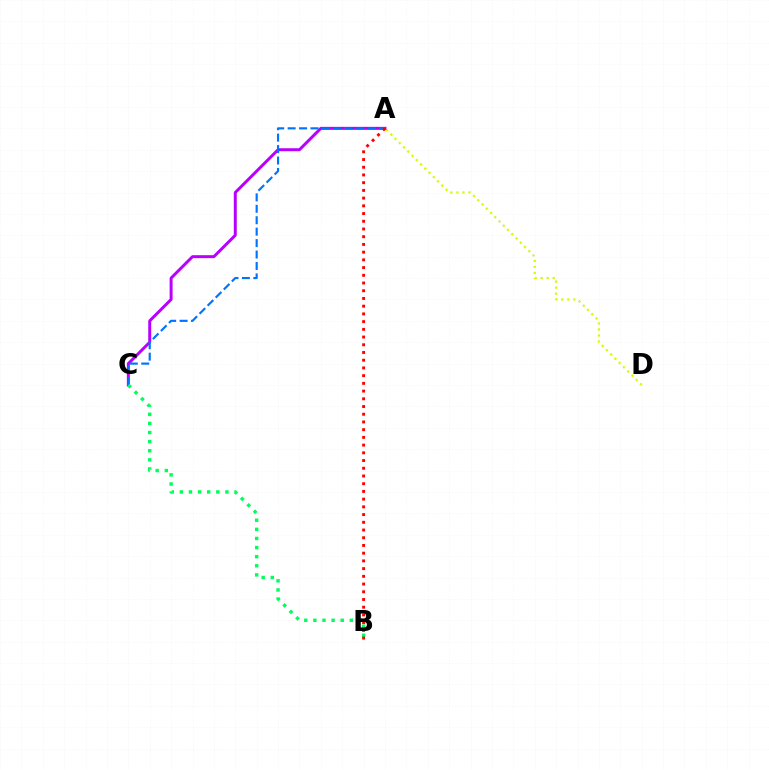{('A', 'D'): [{'color': '#d1ff00', 'line_style': 'dotted', 'thickness': 1.63}], ('A', 'C'): [{'color': '#b900ff', 'line_style': 'solid', 'thickness': 2.14}, {'color': '#0074ff', 'line_style': 'dashed', 'thickness': 1.55}], ('B', 'C'): [{'color': '#00ff5c', 'line_style': 'dotted', 'thickness': 2.47}], ('A', 'B'): [{'color': '#ff0000', 'line_style': 'dotted', 'thickness': 2.1}]}